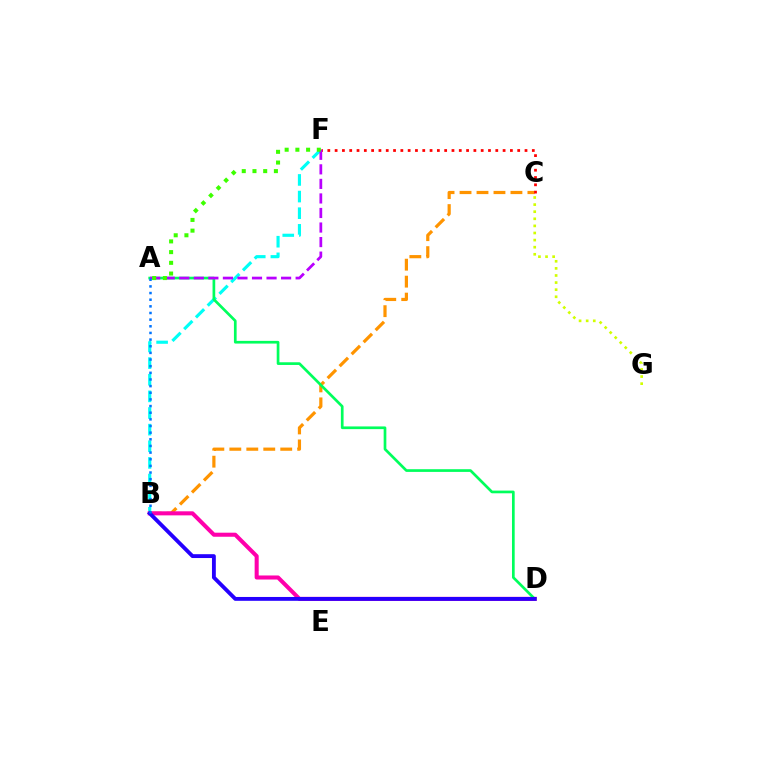{('B', 'F'): [{'color': '#00fff6', 'line_style': 'dashed', 'thickness': 2.26}], ('B', 'C'): [{'color': '#ff9400', 'line_style': 'dashed', 'thickness': 2.31}], ('C', 'F'): [{'color': '#ff0000', 'line_style': 'dotted', 'thickness': 1.98}], ('B', 'D'): [{'color': '#ff00ac', 'line_style': 'solid', 'thickness': 2.92}, {'color': '#2500ff', 'line_style': 'solid', 'thickness': 2.77}], ('A', 'D'): [{'color': '#00ff5c', 'line_style': 'solid', 'thickness': 1.94}], ('A', 'F'): [{'color': '#b900ff', 'line_style': 'dashed', 'thickness': 1.98}, {'color': '#3dff00', 'line_style': 'dotted', 'thickness': 2.91}], ('C', 'G'): [{'color': '#d1ff00', 'line_style': 'dotted', 'thickness': 1.93}], ('A', 'B'): [{'color': '#0074ff', 'line_style': 'dotted', 'thickness': 1.81}]}